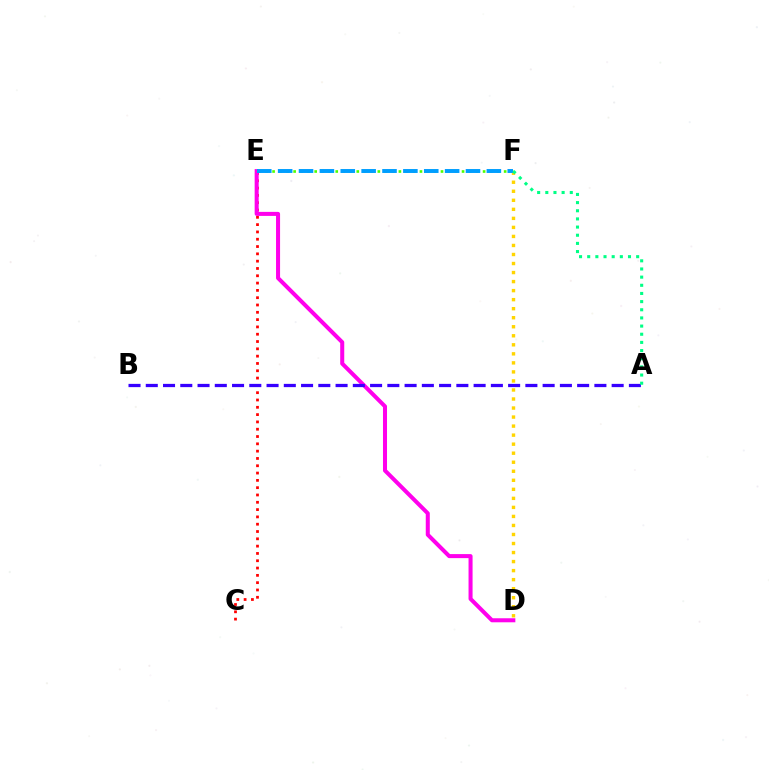{('E', 'F'): [{'color': '#4fff00', 'line_style': 'dotted', 'thickness': 1.91}, {'color': '#009eff', 'line_style': 'dashed', 'thickness': 2.84}], ('C', 'E'): [{'color': '#ff0000', 'line_style': 'dotted', 'thickness': 1.99}], ('D', 'F'): [{'color': '#ffd500', 'line_style': 'dotted', 'thickness': 2.45}], ('D', 'E'): [{'color': '#ff00ed', 'line_style': 'solid', 'thickness': 2.9}], ('A', 'B'): [{'color': '#3700ff', 'line_style': 'dashed', 'thickness': 2.34}], ('A', 'F'): [{'color': '#00ff86', 'line_style': 'dotted', 'thickness': 2.22}]}